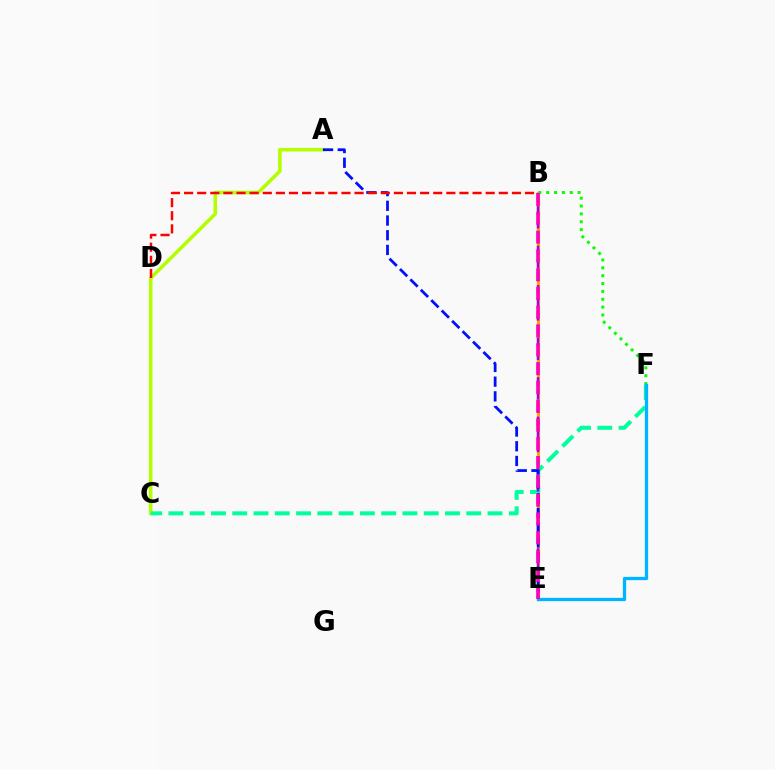{('B', 'E'): [{'color': '#ffa500', 'line_style': 'solid', 'thickness': 2.28}, {'color': '#9b00ff', 'line_style': 'dashed', 'thickness': 1.79}, {'color': '#ff00bd', 'line_style': 'dashed', 'thickness': 2.55}], ('A', 'C'): [{'color': '#b3ff00', 'line_style': 'solid', 'thickness': 2.57}], ('C', 'F'): [{'color': '#00ff9d', 'line_style': 'dashed', 'thickness': 2.89}], ('A', 'E'): [{'color': '#0010ff', 'line_style': 'dashed', 'thickness': 2.0}], ('B', 'F'): [{'color': '#08ff00', 'line_style': 'dotted', 'thickness': 2.14}], ('E', 'F'): [{'color': '#00b5ff', 'line_style': 'solid', 'thickness': 2.37}], ('B', 'D'): [{'color': '#ff0000', 'line_style': 'dashed', 'thickness': 1.78}]}